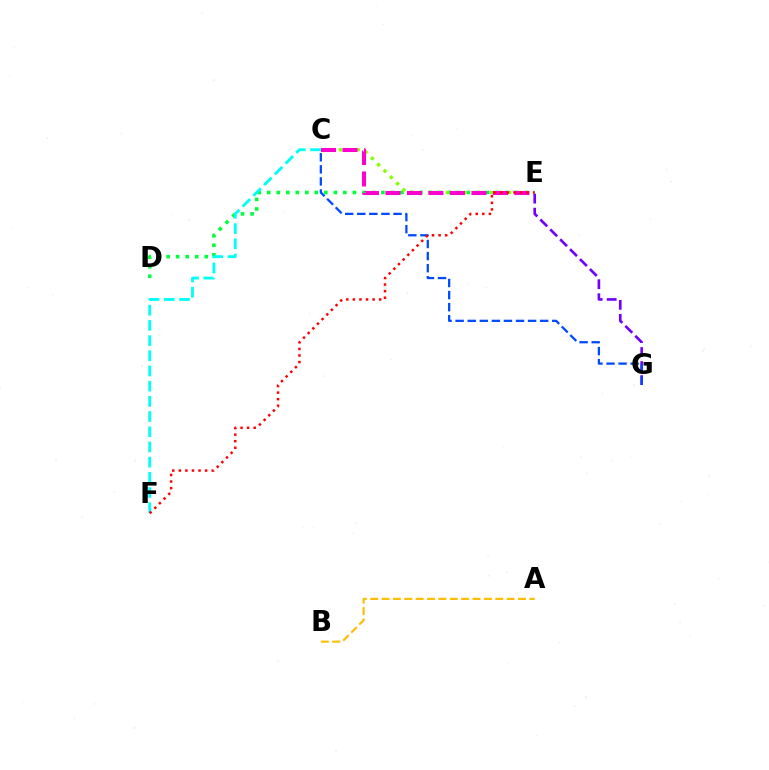{('D', 'E'): [{'color': '#00ff39', 'line_style': 'dotted', 'thickness': 2.58}], ('C', 'E'): [{'color': '#84ff00', 'line_style': 'dotted', 'thickness': 2.42}, {'color': '#ff00cf', 'line_style': 'dashed', 'thickness': 2.92}], ('E', 'G'): [{'color': '#7200ff', 'line_style': 'dashed', 'thickness': 1.9}], ('C', 'F'): [{'color': '#00fff6', 'line_style': 'dashed', 'thickness': 2.06}], ('C', 'G'): [{'color': '#004bff', 'line_style': 'dashed', 'thickness': 1.64}], ('E', 'F'): [{'color': '#ff0000', 'line_style': 'dotted', 'thickness': 1.79}], ('A', 'B'): [{'color': '#ffbd00', 'line_style': 'dashed', 'thickness': 1.54}]}